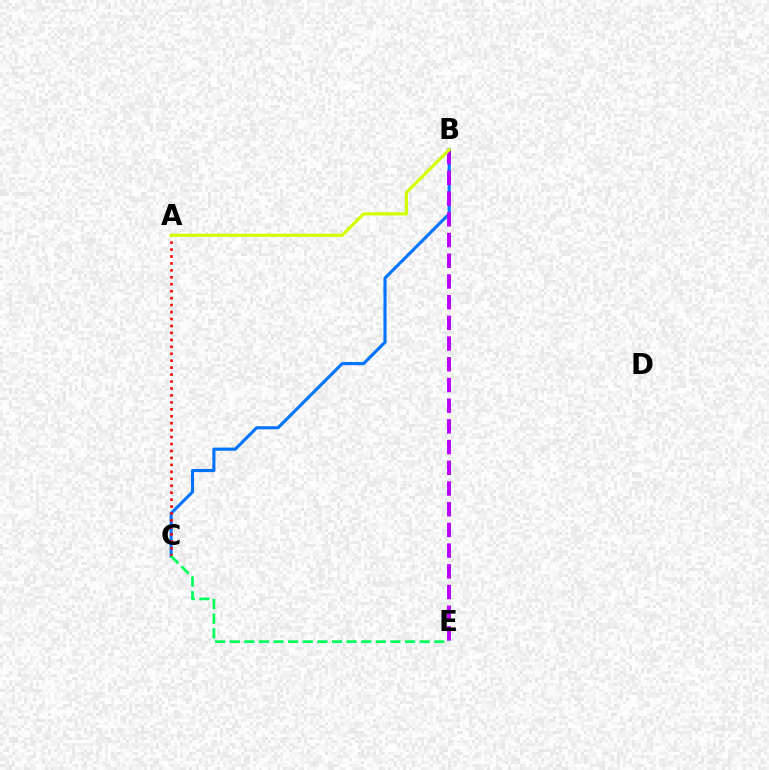{('B', 'C'): [{'color': '#0074ff', 'line_style': 'solid', 'thickness': 2.23}], ('A', 'C'): [{'color': '#ff0000', 'line_style': 'dotted', 'thickness': 1.89}], ('B', 'E'): [{'color': '#b900ff', 'line_style': 'dashed', 'thickness': 2.81}], ('A', 'B'): [{'color': '#d1ff00', 'line_style': 'solid', 'thickness': 2.3}], ('C', 'E'): [{'color': '#00ff5c', 'line_style': 'dashed', 'thickness': 1.99}]}